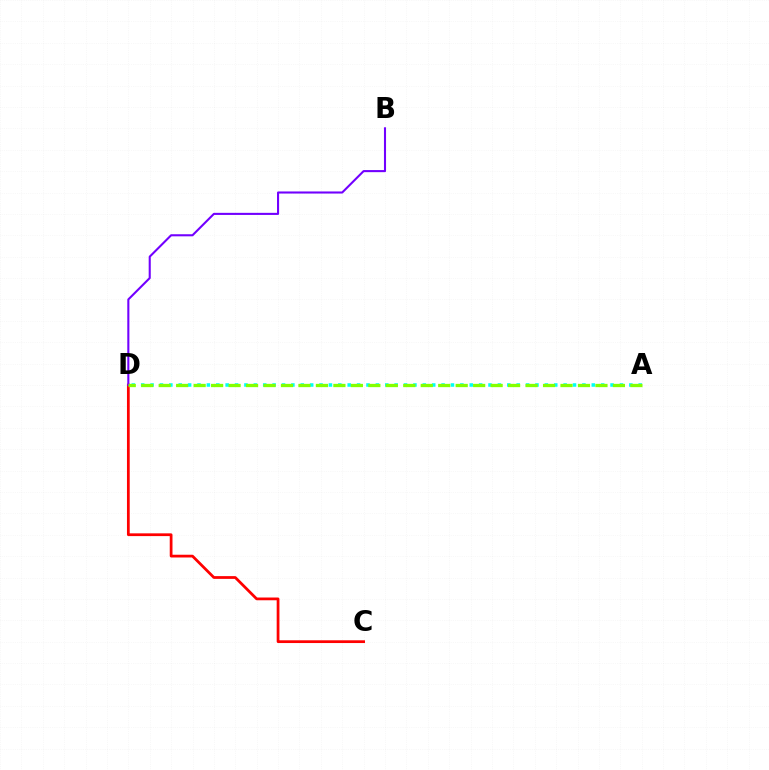{('C', 'D'): [{'color': '#ff0000', 'line_style': 'solid', 'thickness': 1.98}], ('A', 'D'): [{'color': '#00fff6', 'line_style': 'dotted', 'thickness': 2.55}, {'color': '#84ff00', 'line_style': 'dashed', 'thickness': 2.37}], ('B', 'D'): [{'color': '#7200ff', 'line_style': 'solid', 'thickness': 1.5}]}